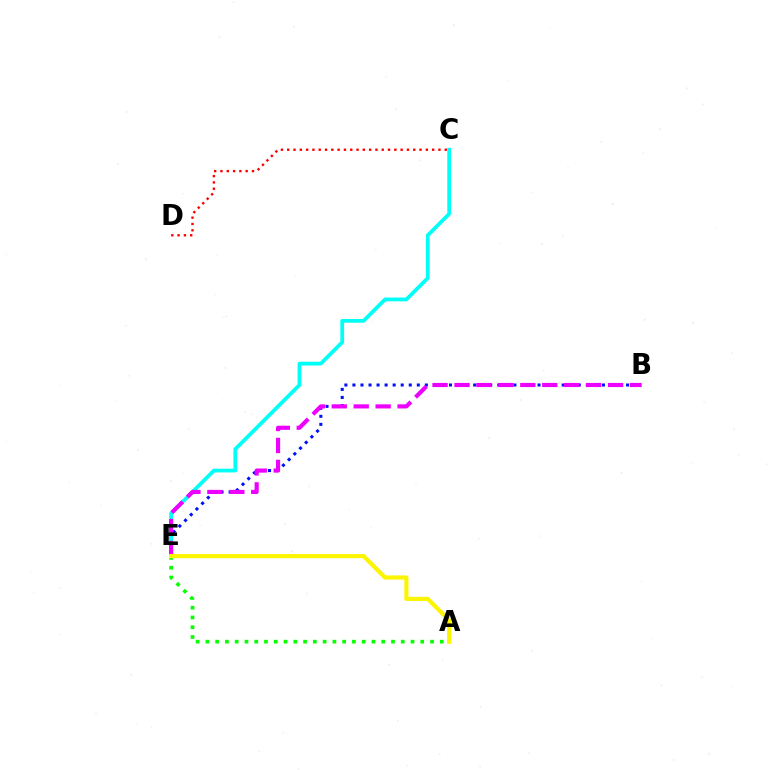{('B', 'E'): [{'color': '#0010ff', 'line_style': 'dotted', 'thickness': 2.19}, {'color': '#ee00ff', 'line_style': 'dashed', 'thickness': 2.98}], ('C', 'E'): [{'color': '#00fff6', 'line_style': 'solid', 'thickness': 2.7}], ('C', 'D'): [{'color': '#ff0000', 'line_style': 'dotted', 'thickness': 1.71}], ('A', 'E'): [{'color': '#08ff00', 'line_style': 'dotted', 'thickness': 2.65}, {'color': '#fcf500', 'line_style': 'solid', 'thickness': 2.99}]}